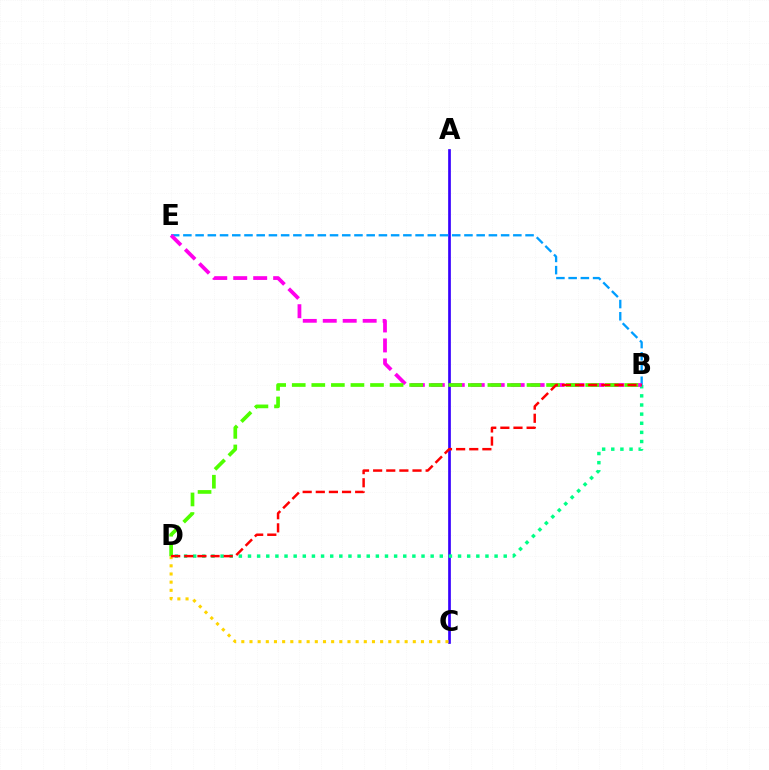{('A', 'C'): [{'color': '#3700ff', 'line_style': 'solid', 'thickness': 1.94}], ('C', 'D'): [{'color': '#ffd500', 'line_style': 'dotted', 'thickness': 2.22}], ('B', 'D'): [{'color': '#00ff86', 'line_style': 'dotted', 'thickness': 2.48}, {'color': '#4fff00', 'line_style': 'dashed', 'thickness': 2.66}, {'color': '#ff0000', 'line_style': 'dashed', 'thickness': 1.78}], ('B', 'E'): [{'color': '#009eff', 'line_style': 'dashed', 'thickness': 1.66}, {'color': '#ff00ed', 'line_style': 'dashed', 'thickness': 2.71}]}